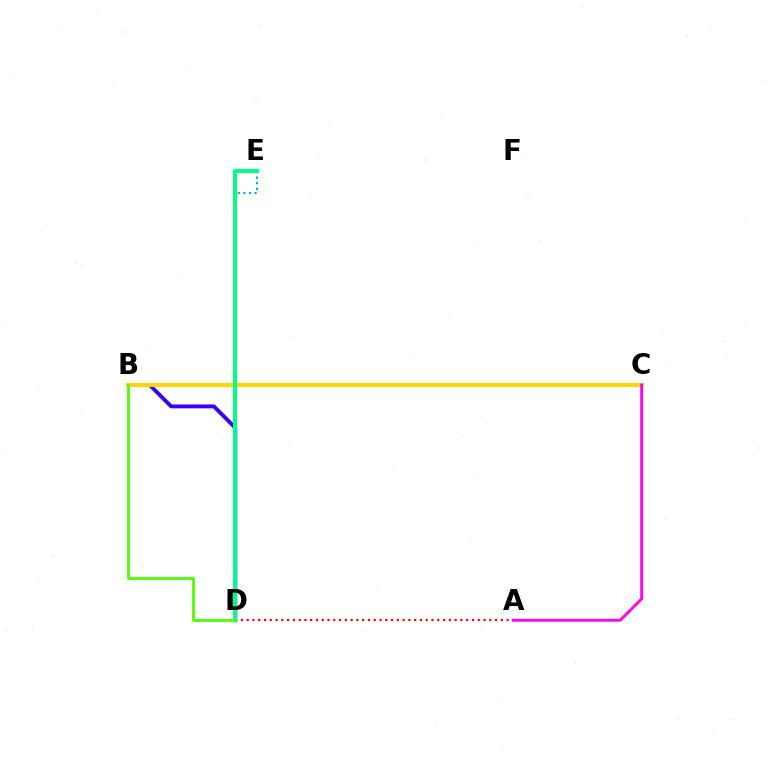{('B', 'D'): [{'color': '#3700ff', 'line_style': 'solid', 'thickness': 2.81}, {'color': '#4fff00', 'line_style': 'solid', 'thickness': 1.99}], ('A', 'D'): [{'color': '#ff0000', 'line_style': 'dotted', 'thickness': 1.57}], ('B', 'C'): [{'color': '#ffd500', 'line_style': 'solid', 'thickness': 2.86}], ('D', 'E'): [{'color': '#009eff', 'line_style': 'dotted', 'thickness': 1.52}, {'color': '#00ff86', 'line_style': 'solid', 'thickness': 2.91}], ('A', 'C'): [{'color': '#ff00ed', 'line_style': 'solid', 'thickness': 2.07}]}